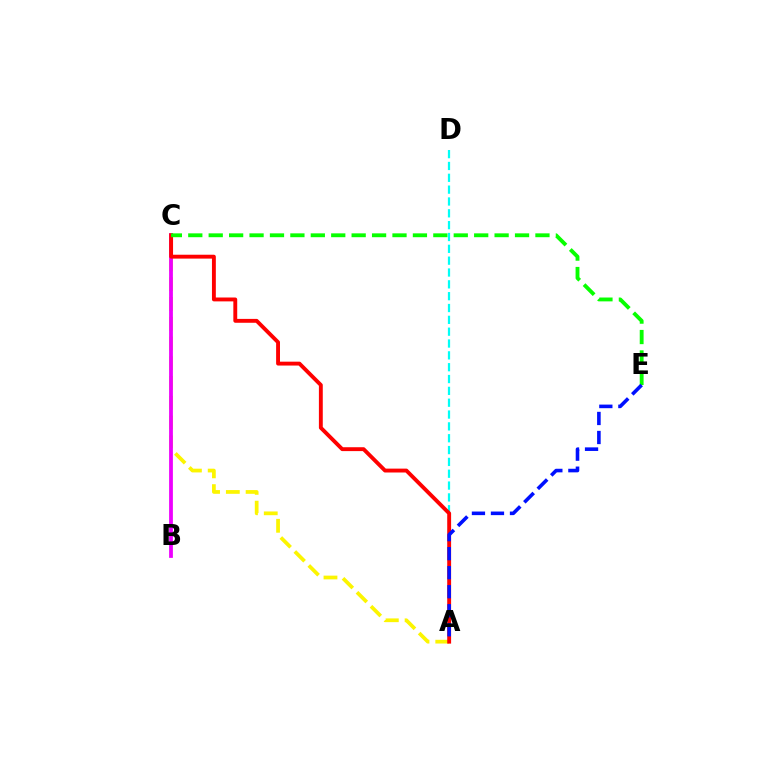{('A', 'C'): [{'color': '#fcf500', 'line_style': 'dashed', 'thickness': 2.69}, {'color': '#ff0000', 'line_style': 'solid', 'thickness': 2.79}], ('B', 'C'): [{'color': '#ee00ff', 'line_style': 'solid', 'thickness': 2.72}], ('A', 'D'): [{'color': '#00fff6', 'line_style': 'dashed', 'thickness': 1.61}], ('C', 'E'): [{'color': '#08ff00', 'line_style': 'dashed', 'thickness': 2.77}], ('A', 'E'): [{'color': '#0010ff', 'line_style': 'dashed', 'thickness': 2.58}]}